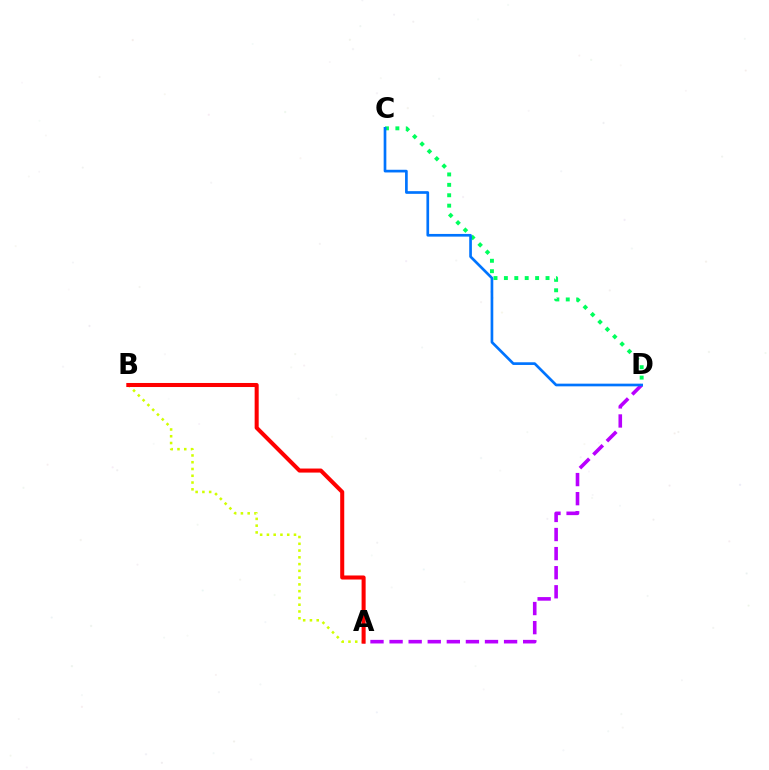{('A', 'D'): [{'color': '#b900ff', 'line_style': 'dashed', 'thickness': 2.59}], ('A', 'B'): [{'color': '#d1ff00', 'line_style': 'dotted', 'thickness': 1.84}, {'color': '#ff0000', 'line_style': 'solid', 'thickness': 2.91}], ('C', 'D'): [{'color': '#00ff5c', 'line_style': 'dotted', 'thickness': 2.83}, {'color': '#0074ff', 'line_style': 'solid', 'thickness': 1.93}]}